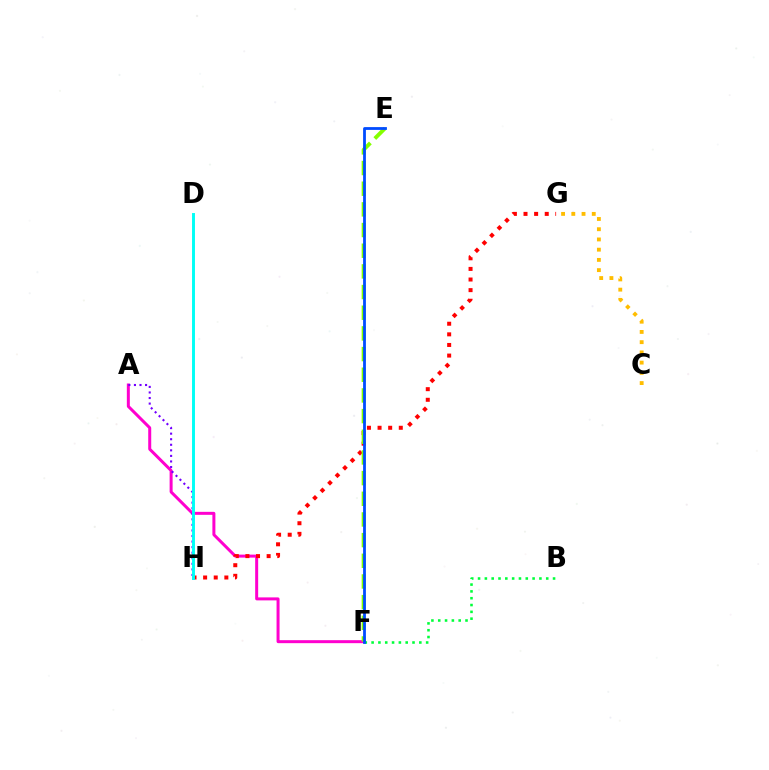{('A', 'F'): [{'color': '#ff00cf', 'line_style': 'solid', 'thickness': 2.16}], ('G', 'H'): [{'color': '#ff0000', 'line_style': 'dotted', 'thickness': 2.88}], ('A', 'H'): [{'color': '#7200ff', 'line_style': 'dotted', 'thickness': 1.51}], ('B', 'F'): [{'color': '#00ff39', 'line_style': 'dotted', 'thickness': 1.85}], ('E', 'F'): [{'color': '#84ff00', 'line_style': 'dashed', 'thickness': 2.81}, {'color': '#004bff', 'line_style': 'solid', 'thickness': 2.01}], ('C', 'G'): [{'color': '#ffbd00', 'line_style': 'dotted', 'thickness': 2.78}], ('D', 'H'): [{'color': '#00fff6', 'line_style': 'solid', 'thickness': 2.11}]}